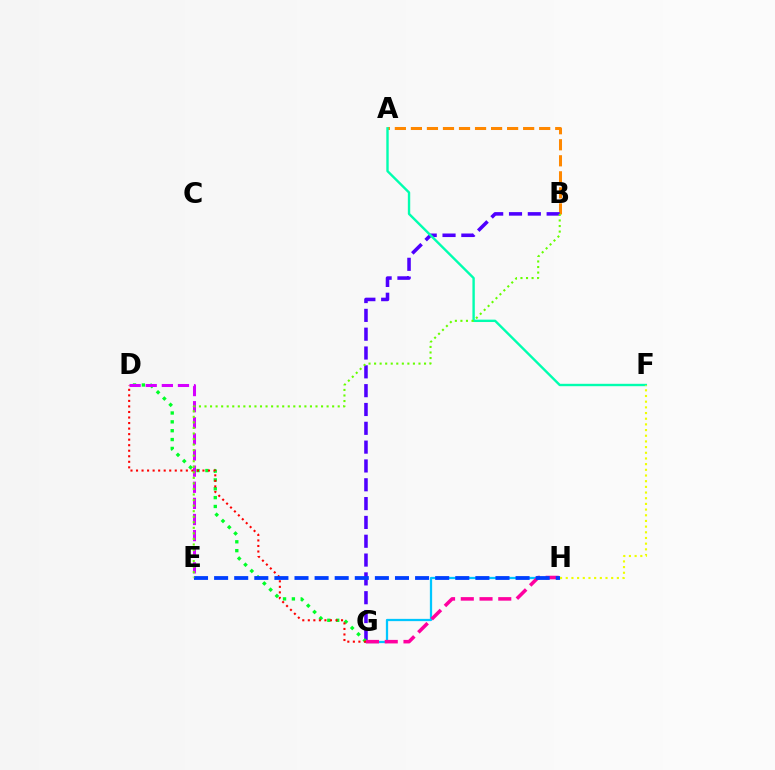{('A', 'B'): [{'color': '#ff8800', 'line_style': 'dashed', 'thickness': 2.18}], ('B', 'G'): [{'color': '#4f00ff', 'line_style': 'dashed', 'thickness': 2.56}], ('A', 'F'): [{'color': '#00ffaf', 'line_style': 'solid', 'thickness': 1.72}], ('G', 'H'): [{'color': '#00c7ff', 'line_style': 'solid', 'thickness': 1.63}, {'color': '#ff00a0', 'line_style': 'dashed', 'thickness': 2.55}], ('D', 'G'): [{'color': '#00ff27', 'line_style': 'dotted', 'thickness': 2.41}, {'color': '#ff0000', 'line_style': 'dotted', 'thickness': 1.5}], ('D', 'E'): [{'color': '#d600ff', 'line_style': 'dashed', 'thickness': 2.19}], ('E', 'H'): [{'color': '#003fff', 'line_style': 'dashed', 'thickness': 2.73}], ('F', 'H'): [{'color': '#eeff00', 'line_style': 'dotted', 'thickness': 1.54}], ('B', 'E'): [{'color': '#66ff00', 'line_style': 'dotted', 'thickness': 1.51}]}